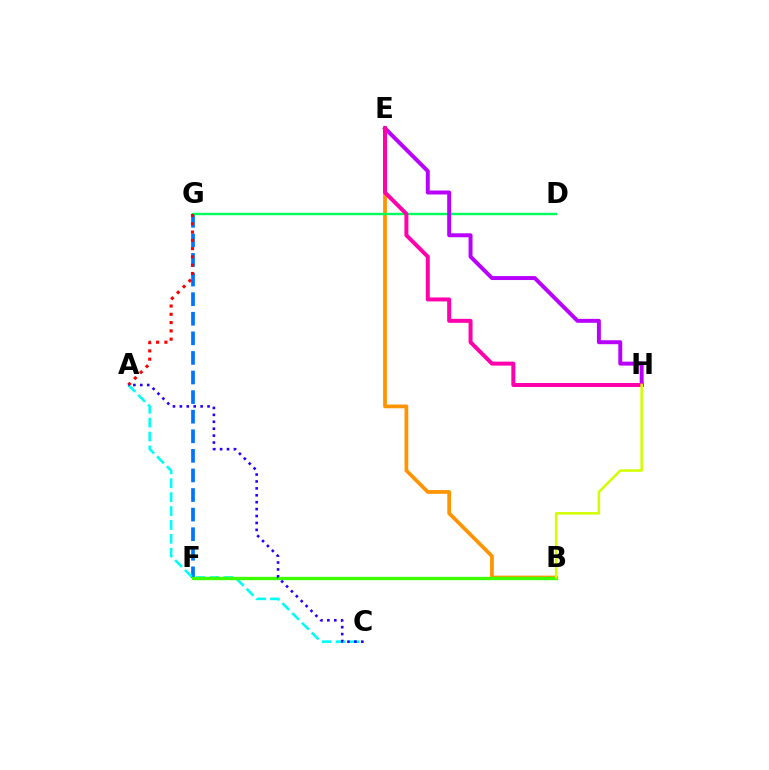{('B', 'E'): [{'color': '#ff9400', 'line_style': 'solid', 'thickness': 2.7}], ('F', 'G'): [{'color': '#0074ff', 'line_style': 'dashed', 'thickness': 2.66}], ('D', 'G'): [{'color': '#00ff5c', 'line_style': 'solid', 'thickness': 1.73}], ('A', 'C'): [{'color': '#00fff6', 'line_style': 'dashed', 'thickness': 1.89}, {'color': '#2500ff', 'line_style': 'dotted', 'thickness': 1.88}], ('E', 'H'): [{'color': '#b900ff', 'line_style': 'solid', 'thickness': 2.84}, {'color': '#ff00ac', 'line_style': 'solid', 'thickness': 2.87}], ('B', 'F'): [{'color': '#3dff00', 'line_style': 'solid', 'thickness': 2.41}], ('A', 'G'): [{'color': '#ff0000', 'line_style': 'dotted', 'thickness': 2.25}], ('B', 'H'): [{'color': '#d1ff00', 'line_style': 'solid', 'thickness': 1.82}]}